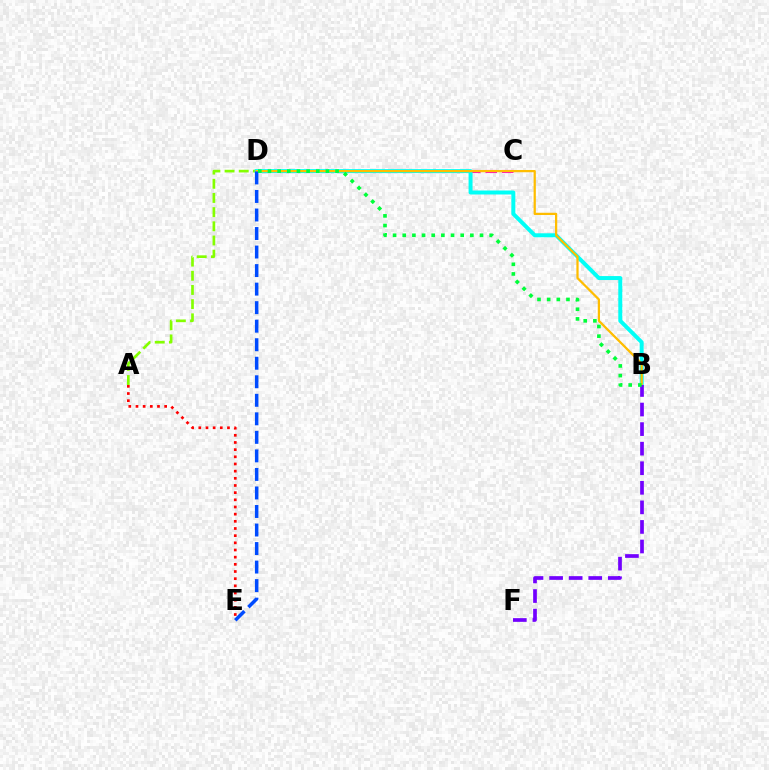{('C', 'D'): [{'color': '#ff00cf', 'line_style': 'dashed', 'thickness': 2.24}], ('A', 'D'): [{'color': '#84ff00', 'line_style': 'dashed', 'thickness': 1.93}], ('B', 'D'): [{'color': '#00fff6', 'line_style': 'solid', 'thickness': 2.86}, {'color': '#ffbd00', 'line_style': 'solid', 'thickness': 1.62}, {'color': '#00ff39', 'line_style': 'dotted', 'thickness': 2.62}], ('A', 'E'): [{'color': '#ff0000', 'line_style': 'dotted', 'thickness': 1.95}], ('B', 'F'): [{'color': '#7200ff', 'line_style': 'dashed', 'thickness': 2.66}], ('D', 'E'): [{'color': '#004bff', 'line_style': 'dashed', 'thickness': 2.52}]}